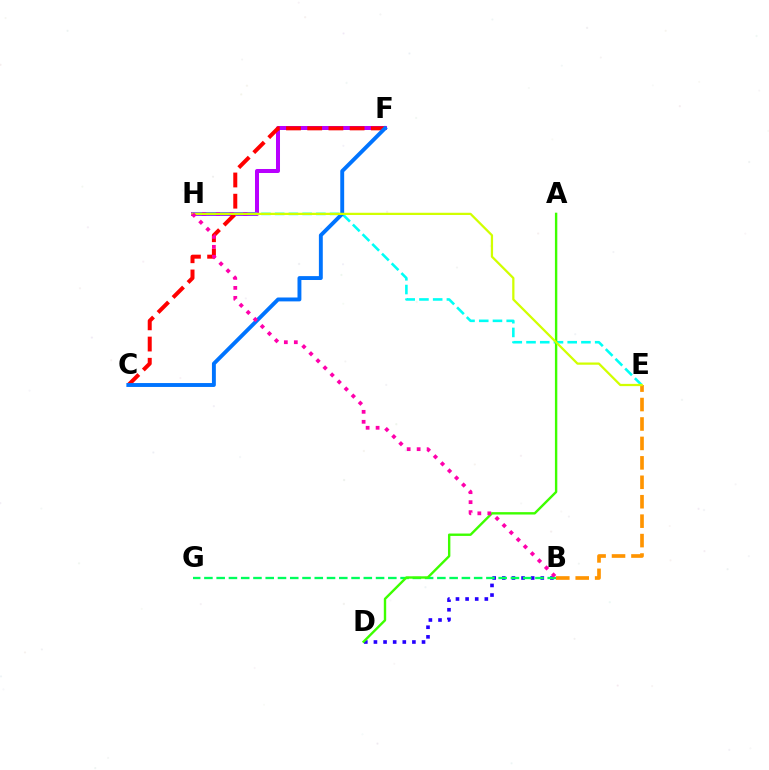{('B', 'D'): [{'color': '#2500ff', 'line_style': 'dotted', 'thickness': 2.61}], ('B', 'E'): [{'color': '#ff9400', 'line_style': 'dashed', 'thickness': 2.64}], ('B', 'G'): [{'color': '#00ff5c', 'line_style': 'dashed', 'thickness': 1.67}], ('F', 'H'): [{'color': '#b900ff', 'line_style': 'solid', 'thickness': 2.89}], ('E', 'H'): [{'color': '#00fff6', 'line_style': 'dashed', 'thickness': 1.87}, {'color': '#d1ff00', 'line_style': 'solid', 'thickness': 1.62}], ('C', 'F'): [{'color': '#ff0000', 'line_style': 'dashed', 'thickness': 2.88}, {'color': '#0074ff', 'line_style': 'solid', 'thickness': 2.81}], ('A', 'D'): [{'color': '#3dff00', 'line_style': 'solid', 'thickness': 1.72}], ('B', 'H'): [{'color': '#ff00ac', 'line_style': 'dotted', 'thickness': 2.71}]}